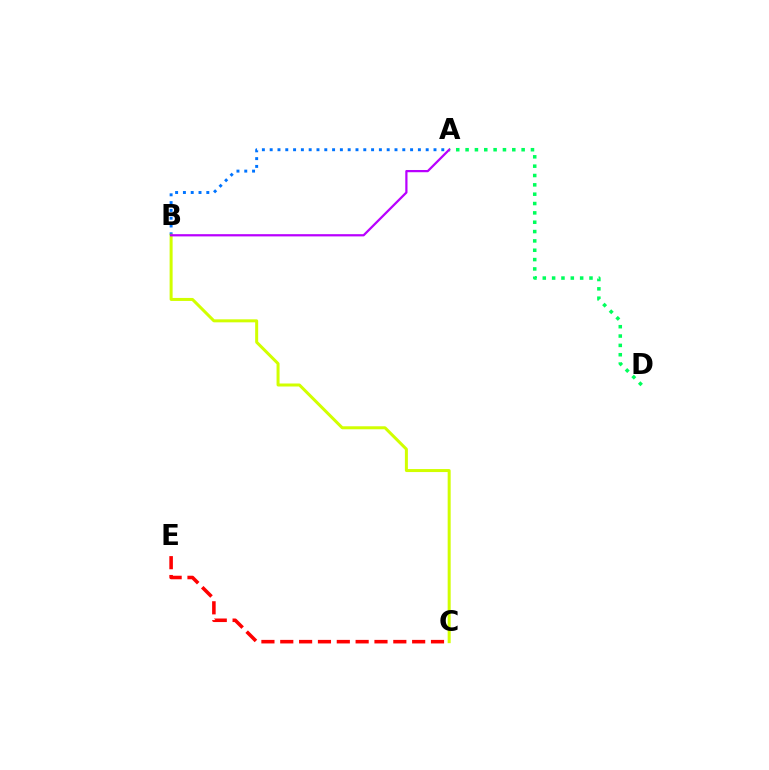{('C', 'E'): [{'color': '#ff0000', 'line_style': 'dashed', 'thickness': 2.56}], ('A', 'B'): [{'color': '#0074ff', 'line_style': 'dotted', 'thickness': 2.12}, {'color': '#b900ff', 'line_style': 'solid', 'thickness': 1.61}], ('A', 'D'): [{'color': '#00ff5c', 'line_style': 'dotted', 'thickness': 2.54}], ('B', 'C'): [{'color': '#d1ff00', 'line_style': 'solid', 'thickness': 2.16}]}